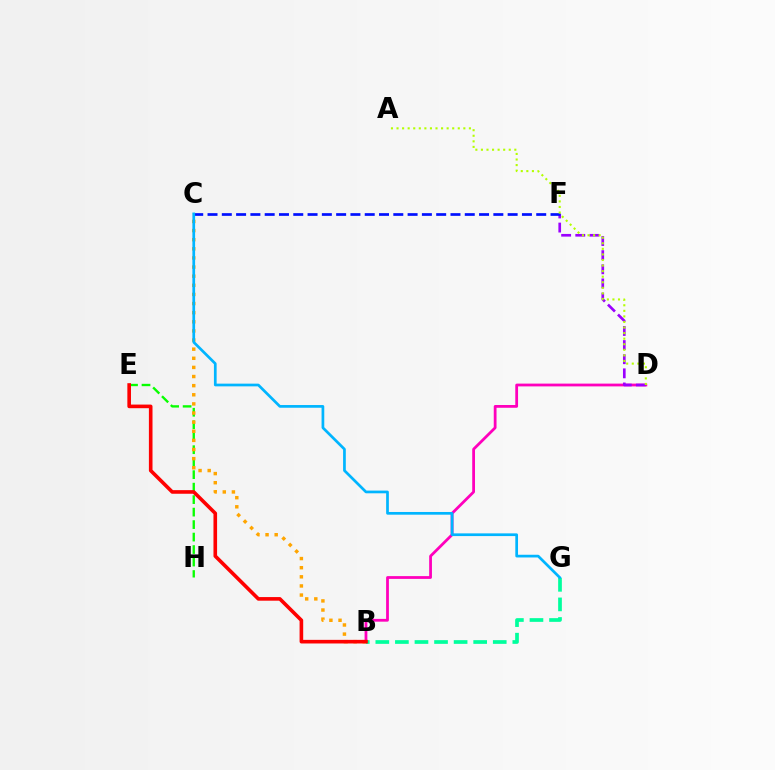{('B', 'D'): [{'color': '#ff00bd', 'line_style': 'solid', 'thickness': 2.0}], ('B', 'G'): [{'color': '#00ff9d', 'line_style': 'dashed', 'thickness': 2.66}], ('E', 'H'): [{'color': '#08ff00', 'line_style': 'dashed', 'thickness': 1.7}], ('B', 'C'): [{'color': '#ffa500', 'line_style': 'dotted', 'thickness': 2.48}], ('D', 'F'): [{'color': '#9b00ff', 'line_style': 'dashed', 'thickness': 1.92}], ('C', 'F'): [{'color': '#0010ff', 'line_style': 'dashed', 'thickness': 1.94}], ('A', 'D'): [{'color': '#b3ff00', 'line_style': 'dotted', 'thickness': 1.51}], ('B', 'E'): [{'color': '#ff0000', 'line_style': 'solid', 'thickness': 2.6}], ('C', 'G'): [{'color': '#00b5ff', 'line_style': 'solid', 'thickness': 1.95}]}